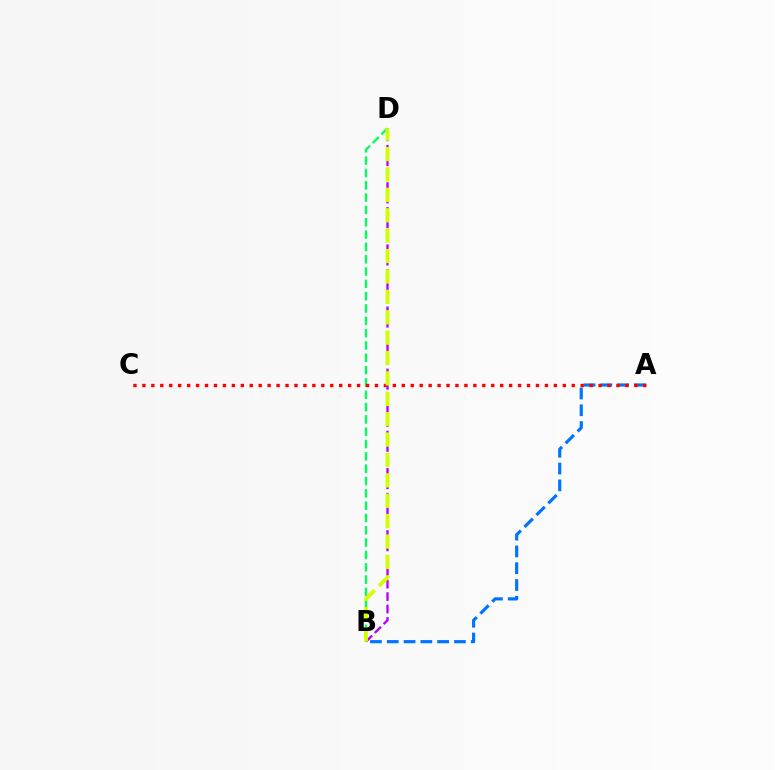{('B', 'D'): [{'color': '#00ff5c', 'line_style': 'dashed', 'thickness': 1.67}, {'color': '#b900ff', 'line_style': 'dashed', 'thickness': 1.69}, {'color': '#d1ff00', 'line_style': 'dashed', 'thickness': 2.77}], ('A', 'B'): [{'color': '#0074ff', 'line_style': 'dashed', 'thickness': 2.28}], ('A', 'C'): [{'color': '#ff0000', 'line_style': 'dotted', 'thickness': 2.43}]}